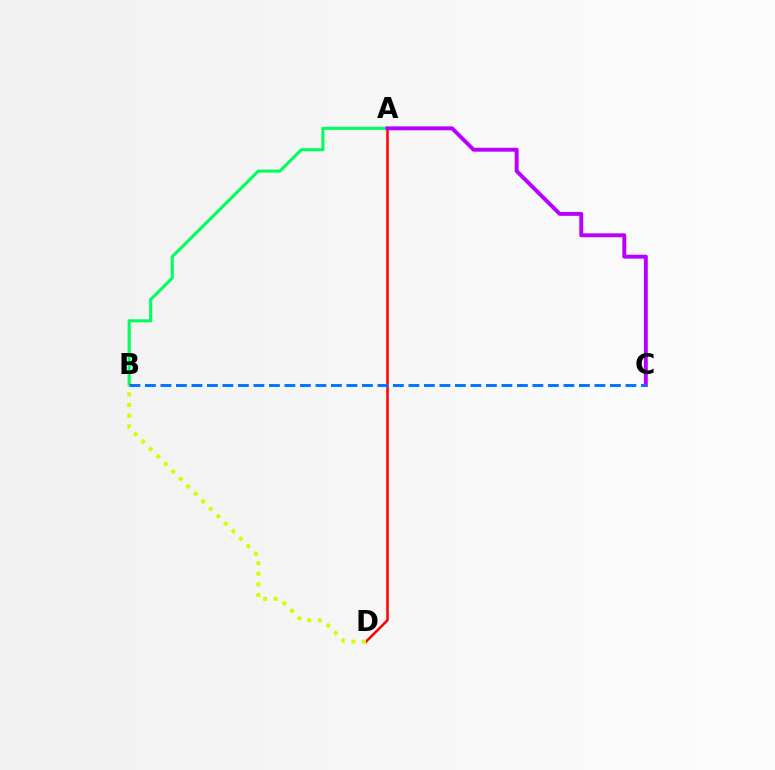{('A', 'B'): [{'color': '#00ff5c', 'line_style': 'solid', 'thickness': 2.22}], ('A', 'D'): [{'color': '#ff0000', 'line_style': 'solid', 'thickness': 1.82}], ('B', 'D'): [{'color': '#d1ff00', 'line_style': 'dotted', 'thickness': 2.88}], ('A', 'C'): [{'color': '#b900ff', 'line_style': 'solid', 'thickness': 2.83}], ('B', 'C'): [{'color': '#0074ff', 'line_style': 'dashed', 'thickness': 2.11}]}